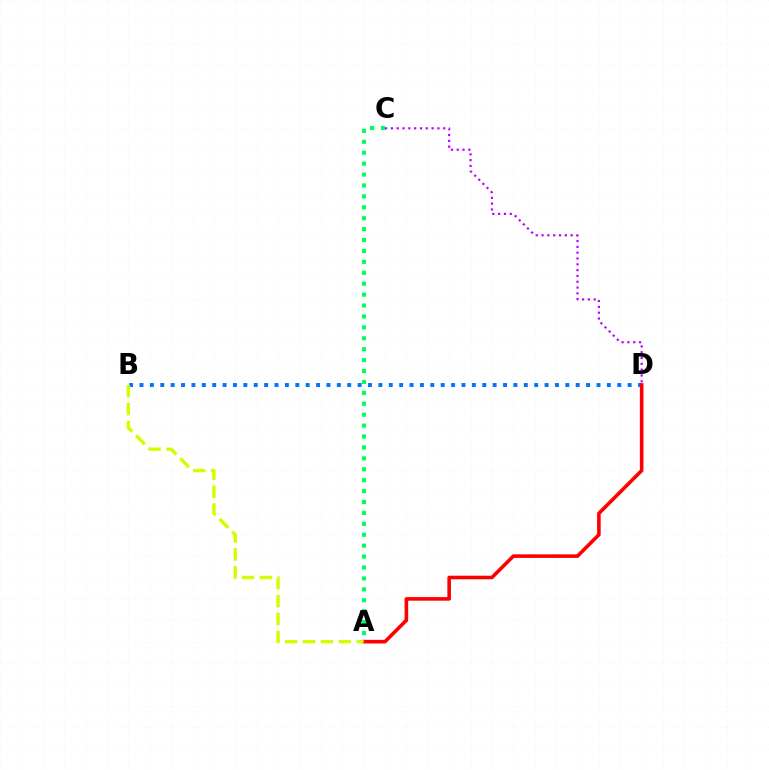{('B', 'D'): [{'color': '#0074ff', 'line_style': 'dotted', 'thickness': 2.82}], ('A', 'D'): [{'color': '#ff0000', 'line_style': 'solid', 'thickness': 2.59}], ('C', 'D'): [{'color': '#b900ff', 'line_style': 'dotted', 'thickness': 1.58}], ('A', 'B'): [{'color': '#d1ff00', 'line_style': 'dashed', 'thickness': 2.43}], ('A', 'C'): [{'color': '#00ff5c', 'line_style': 'dotted', 'thickness': 2.97}]}